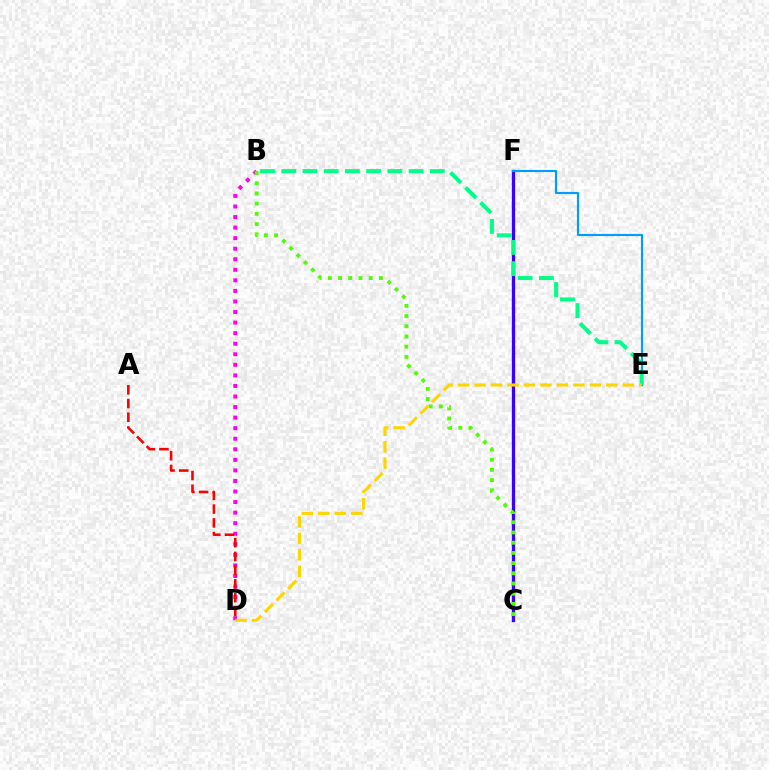{('C', 'F'): [{'color': '#3700ff', 'line_style': 'solid', 'thickness': 2.38}], ('E', 'F'): [{'color': '#009eff', 'line_style': 'solid', 'thickness': 1.56}], ('B', 'D'): [{'color': '#ff00ed', 'line_style': 'dotted', 'thickness': 2.87}], ('B', 'C'): [{'color': '#4fff00', 'line_style': 'dotted', 'thickness': 2.77}], ('B', 'E'): [{'color': '#00ff86', 'line_style': 'dashed', 'thickness': 2.88}], ('A', 'D'): [{'color': '#ff0000', 'line_style': 'dashed', 'thickness': 1.87}], ('D', 'E'): [{'color': '#ffd500', 'line_style': 'dashed', 'thickness': 2.24}]}